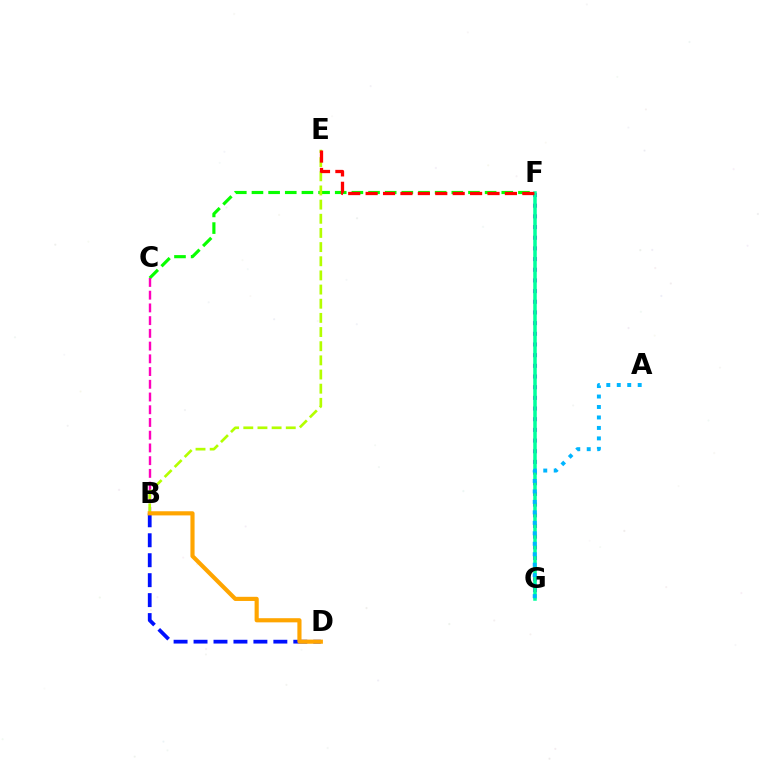{('B', 'D'): [{'color': '#0010ff', 'line_style': 'dashed', 'thickness': 2.71}, {'color': '#ffa500', 'line_style': 'solid', 'thickness': 2.99}], ('C', 'F'): [{'color': '#08ff00', 'line_style': 'dashed', 'thickness': 2.26}], ('B', 'C'): [{'color': '#ff00bd', 'line_style': 'dashed', 'thickness': 1.73}], ('B', 'E'): [{'color': '#b3ff00', 'line_style': 'dashed', 'thickness': 1.92}], ('F', 'G'): [{'color': '#9b00ff', 'line_style': 'dotted', 'thickness': 2.9}, {'color': '#00ff9d', 'line_style': 'solid', 'thickness': 2.54}], ('A', 'G'): [{'color': '#00b5ff', 'line_style': 'dotted', 'thickness': 2.84}], ('E', 'F'): [{'color': '#ff0000', 'line_style': 'dashed', 'thickness': 2.37}]}